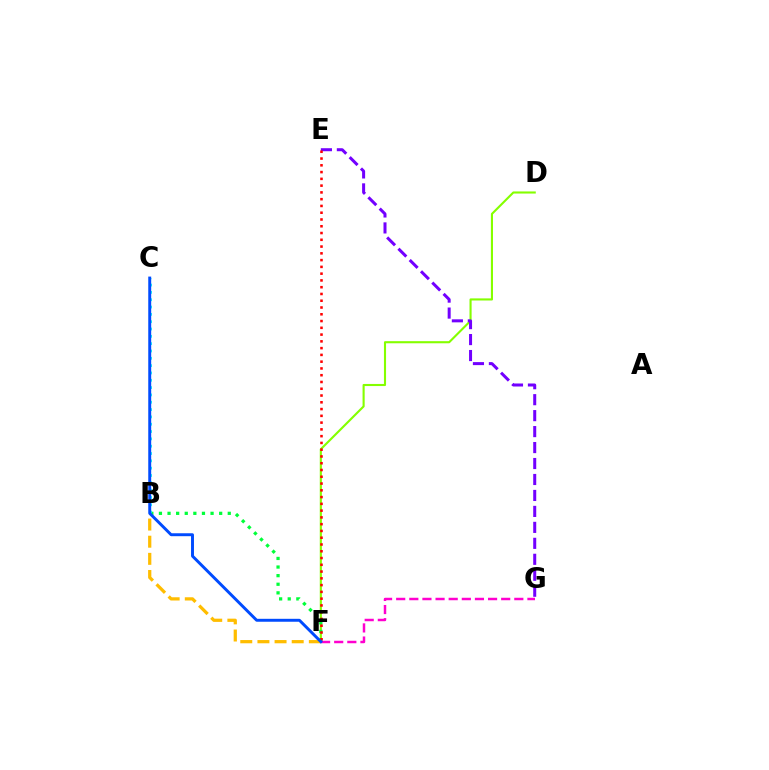{('D', 'F'): [{'color': '#84ff00', 'line_style': 'solid', 'thickness': 1.52}], ('E', 'G'): [{'color': '#7200ff', 'line_style': 'dashed', 'thickness': 2.17}], ('B', 'F'): [{'color': '#ffbd00', 'line_style': 'dashed', 'thickness': 2.33}, {'color': '#00ff39', 'line_style': 'dotted', 'thickness': 2.34}], ('E', 'F'): [{'color': '#ff0000', 'line_style': 'dotted', 'thickness': 1.84}], ('F', 'G'): [{'color': '#ff00cf', 'line_style': 'dashed', 'thickness': 1.78}], ('B', 'C'): [{'color': '#00fff6', 'line_style': 'dotted', 'thickness': 1.99}], ('C', 'F'): [{'color': '#004bff', 'line_style': 'solid', 'thickness': 2.11}]}